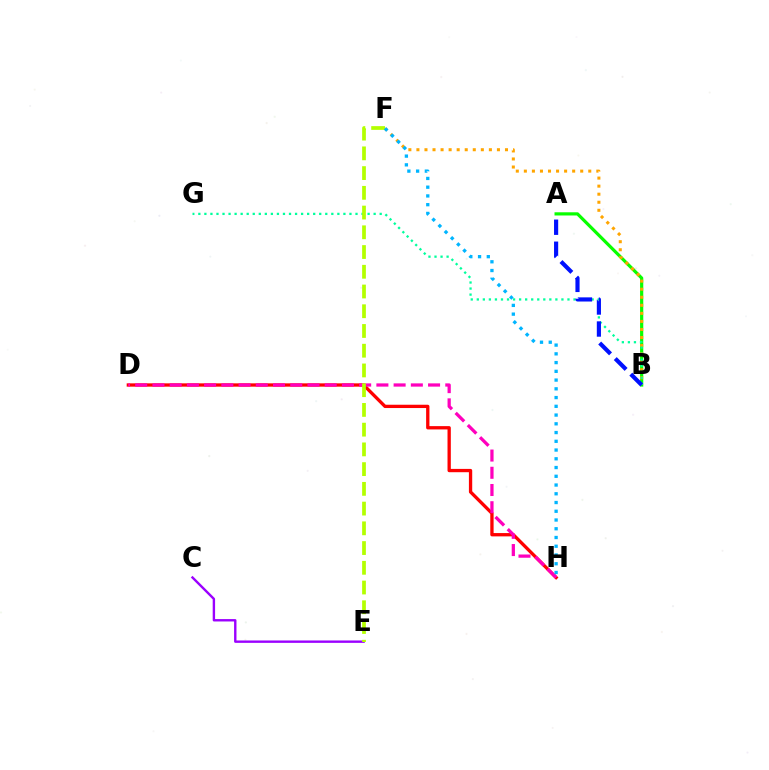{('A', 'B'): [{'color': '#08ff00', 'line_style': 'solid', 'thickness': 2.3}, {'color': '#0010ff', 'line_style': 'dashed', 'thickness': 2.99}], ('D', 'H'): [{'color': '#ff0000', 'line_style': 'solid', 'thickness': 2.38}, {'color': '#ff00bd', 'line_style': 'dashed', 'thickness': 2.34}], ('B', 'F'): [{'color': '#ffa500', 'line_style': 'dotted', 'thickness': 2.19}], ('C', 'E'): [{'color': '#9b00ff', 'line_style': 'solid', 'thickness': 1.72}], ('B', 'G'): [{'color': '#00ff9d', 'line_style': 'dotted', 'thickness': 1.64}], ('E', 'F'): [{'color': '#b3ff00', 'line_style': 'dashed', 'thickness': 2.68}], ('F', 'H'): [{'color': '#00b5ff', 'line_style': 'dotted', 'thickness': 2.38}]}